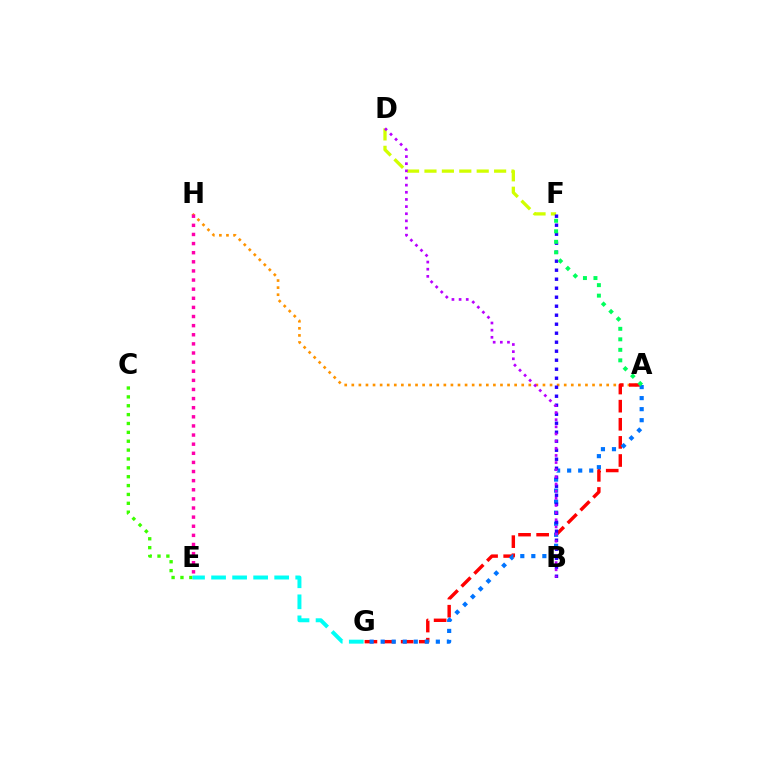{('C', 'E'): [{'color': '#3dff00', 'line_style': 'dotted', 'thickness': 2.41}], ('D', 'F'): [{'color': '#d1ff00', 'line_style': 'dashed', 'thickness': 2.37}], ('A', 'H'): [{'color': '#ff9400', 'line_style': 'dotted', 'thickness': 1.92}], ('A', 'G'): [{'color': '#ff0000', 'line_style': 'dashed', 'thickness': 2.46}, {'color': '#0074ff', 'line_style': 'dotted', 'thickness': 3.0}], ('E', 'H'): [{'color': '#ff00ac', 'line_style': 'dotted', 'thickness': 2.48}], ('B', 'F'): [{'color': '#2500ff', 'line_style': 'dotted', 'thickness': 2.45}], ('E', 'G'): [{'color': '#00fff6', 'line_style': 'dashed', 'thickness': 2.86}], ('B', 'D'): [{'color': '#b900ff', 'line_style': 'dotted', 'thickness': 1.94}], ('A', 'F'): [{'color': '#00ff5c', 'line_style': 'dotted', 'thickness': 2.86}]}